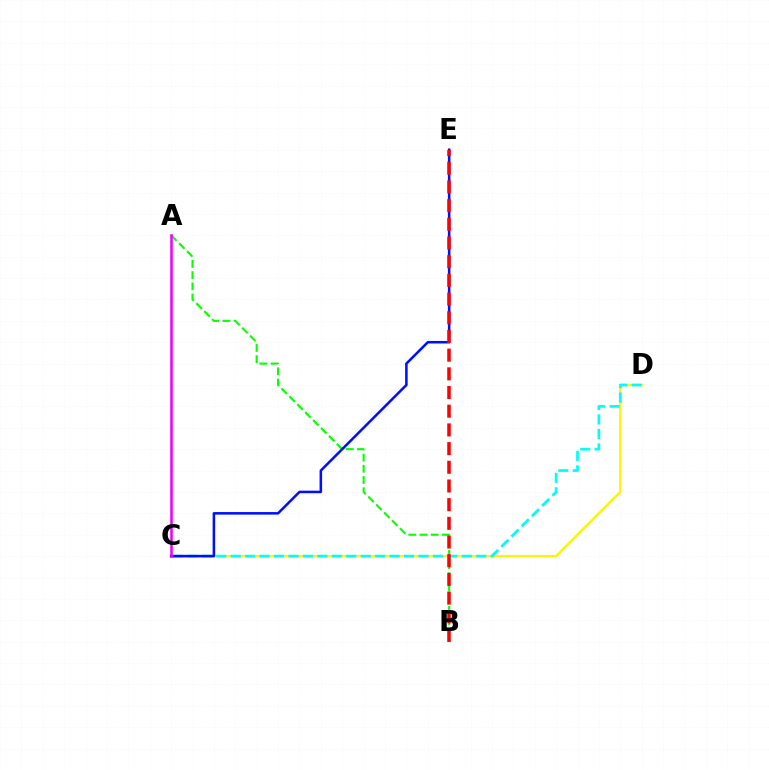{('C', 'D'): [{'color': '#fcf500', 'line_style': 'solid', 'thickness': 1.66}, {'color': '#00fff6', 'line_style': 'dashed', 'thickness': 1.96}], ('A', 'B'): [{'color': '#08ff00', 'line_style': 'dashed', 'thickness': 1.52}], ('C', 'E'): [{'color': '#0010ff', 'line_style': 'solid', 'thickness': 1.84}], ('A', 'C'): [{'color': '#ee00ff', 'line_style': 'solid', 'thickness': 1.84}], ('B', 'E'): [{'color': '#ff0000', 'line_style': 'dashed', 'thickness': 2.54}]}